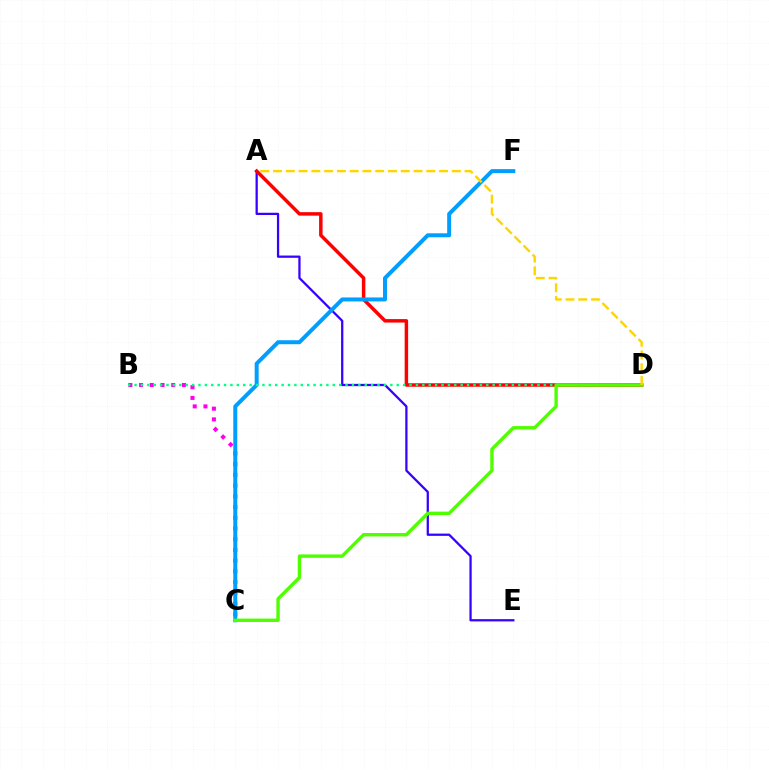{('A', 'E'): [{'color': '#3700ff', 'line_style': 'solid', 'thickness': 1.63}], ('A', 'D'): [{'color': '#ff0000', 'line_style': 'solid', 'thickness': 2.5}, {'color': '#ffd500', 'line_style': 'dashed', 'thickness': 1.74}], ('B', 'C'): [{'color': '#ff00ed', 'line_style': 'dotted', 'thickness': 2.91}], ('C', 'F'): [{'color': '#009eff', 'line_style': 'solid', 'thickness': 2.86}], ('B', 'D'): [{'color': '#00ff86', 'line_style': 'dotted', 'thickness': 1.74}], ('C', 'D'): [{'color': '#4fff00', 'line_style': 'solid', 'thickness': 2.45}]}